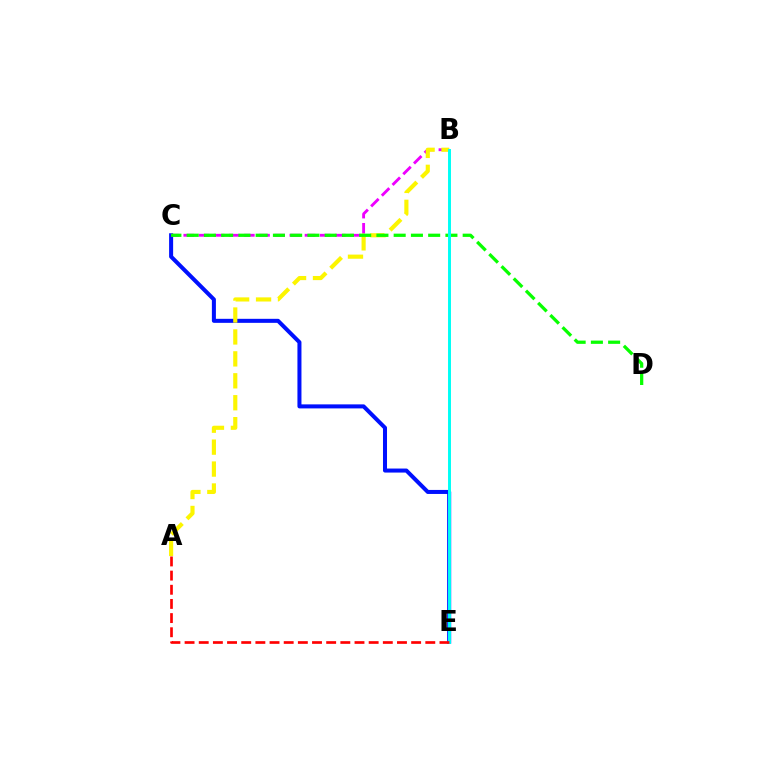{('C', 'E'): [{'color': '#0010ff', 'line_style': 'solid', 'thickness': 2.9}], ('B', 'C'): [{'color': '#ee00ff', 'line_style': 'dashed', 'thickness': 2.06}], ('A', 'B'): [{'color': '#fcf500', 'line_style': 'dashed', 'thickness': 2.98}], ('C', 'D'): [{'color': '#08ff00', 'line_style': 'dashed', 'thickness': 2.34}], ('B', 'E'): [{'color': '#00fff6', 'line_style': 'solid', 'thickness': 2.12}], ('A', 'E'): [{'color': '#ff0000', 'line_style': 'dashed', 'thickness': 1.92}]}